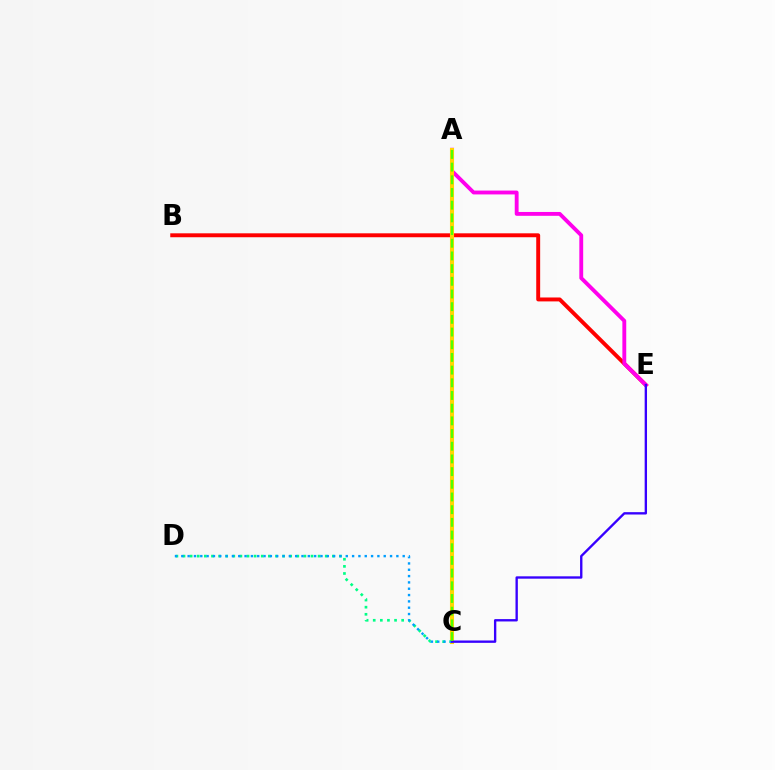{('B', 'E'): [{'color': '#ff0000', 'line_style': 'solid', 'thickness': 2.83}], ('A', 'E'): [{'color': '#ff00ed', 'line_style': 'solid', 'thickness': 2.78}], ('A', 'C'): [{'color': '#ffd500', 'line_style': 'solid', 'thickness': 2.94}, {'color': '#4fff00', 'line_style': 'dashed', 'thickness': 1.72}], ('C', 'D'): [{'color': '#00ff86', 'line_style': 'dotted', 'thickness': 1.93}, {'color': '#009eff', 'line_style': 'dotted', 'thickness': 1.72}], ('C', 'E'): [{'color': '#3700ff', 'line_style': 'solid', 'thickness': 1.7}]}